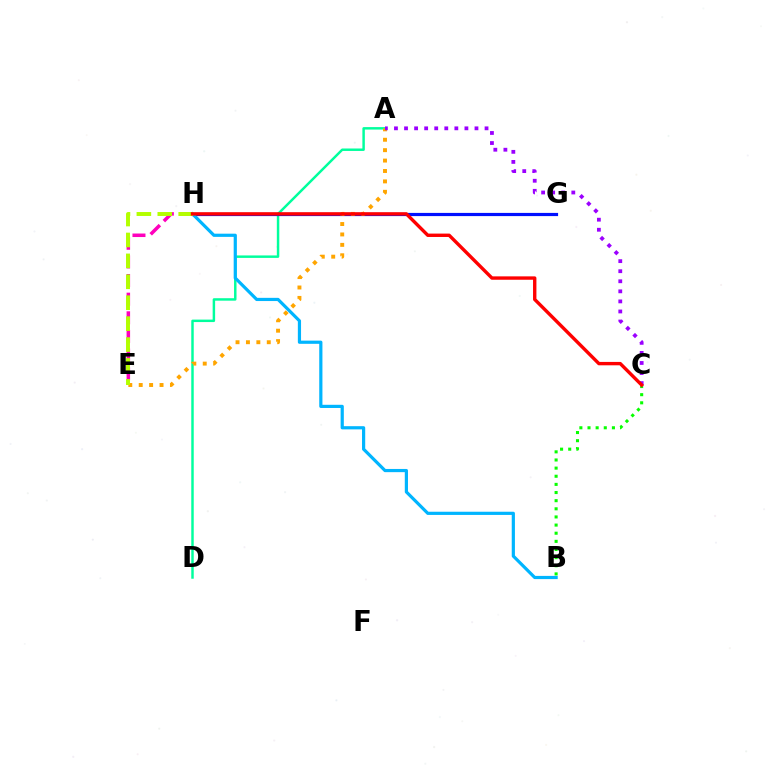{('A', 'D'): [{'color': '#00ff9d', 'line_style': 'solid', 'thickness': 1.77}], ('G', 'H'): [{'color': '#0010ff', 'line_style': 'solid', 'thickness': 2.29}], ('B', 'H'): [{'color': '#00b5ff', 'line_style': 'solid', 'thickness': 2.3}], ('E', 'H'): [{'color': '#ff00bd', 'line_style': 'dashed', 'thickness': 2.53}, {'color': '#b3ff00', 'line_style': 'dashed', 'thickness': 2.84}], ('A', 'E'): [{'color': '#ffa500', 'line_style': 'dotted', 'thickness': 2.83}], ('A', 'C'): [{'color': '#9b00ff', 'line_style': 'dotted', 'thickness': 2.73}], ('B', 'C'): [{'color': '#08ff00', 'line_style': 'dotted', 'thickness': 2.21}], ('C', 'H'): [{'color': '#ff0000', 'line_style': 'solid', 'thickness': 2.44}]}